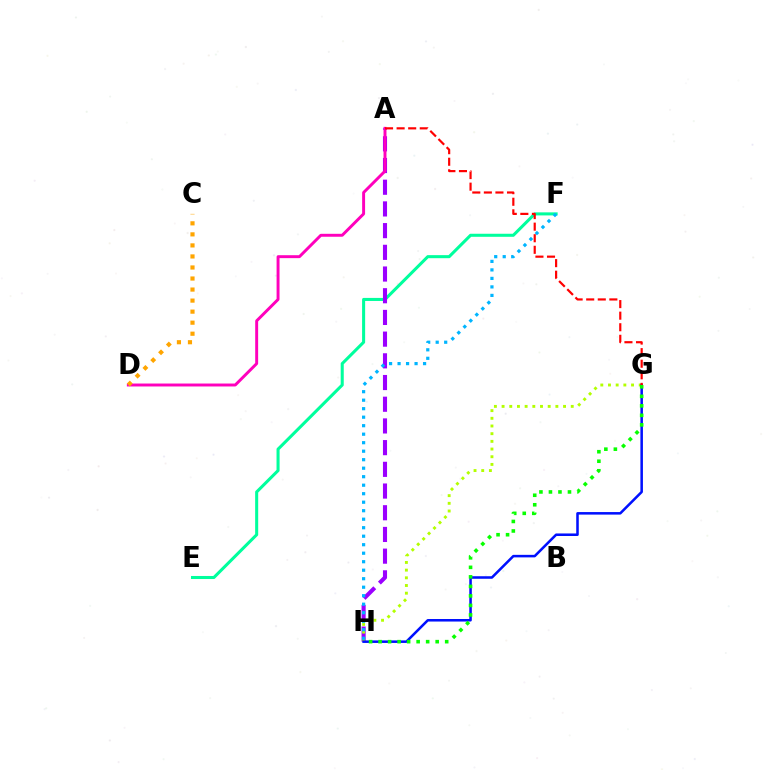{('E', 'F'): [{'color': '#00ff9d', 'line_style': 'solid', 'thickness': 2.2}], ('A', 'H'): [{'color': '#9b00ff', 'line_style': 'dashed', 'thickness': 2.95}], ('G', 'H'): [{'color': '#b3ff00', 'line_style': 'dotted', 'thickness': 2.09}, {'color': '#0010ff', 'line_style': 'solid', 'thickness': 1.83}, {'color': '#08ff00', 'line_style': 'dotted', 'thickness': 2.59}], ('F', 'H'): [{'color': '#00b5ff', 'line_style': 'dotted', 'thickness': 2.31}], ('A', 'D'): [{'color': '#ff00bd', 'line_style': 'solid', 'thickness': 2.12}], ('C', 'D'): [{'color': '#ffa500', 'line_style': 'dotted', 'thickness': 3.0}], ('A', 'G'): [{'color': '#ff0000', 'line_style': 'dashed', 'thickness': 1.57}]}